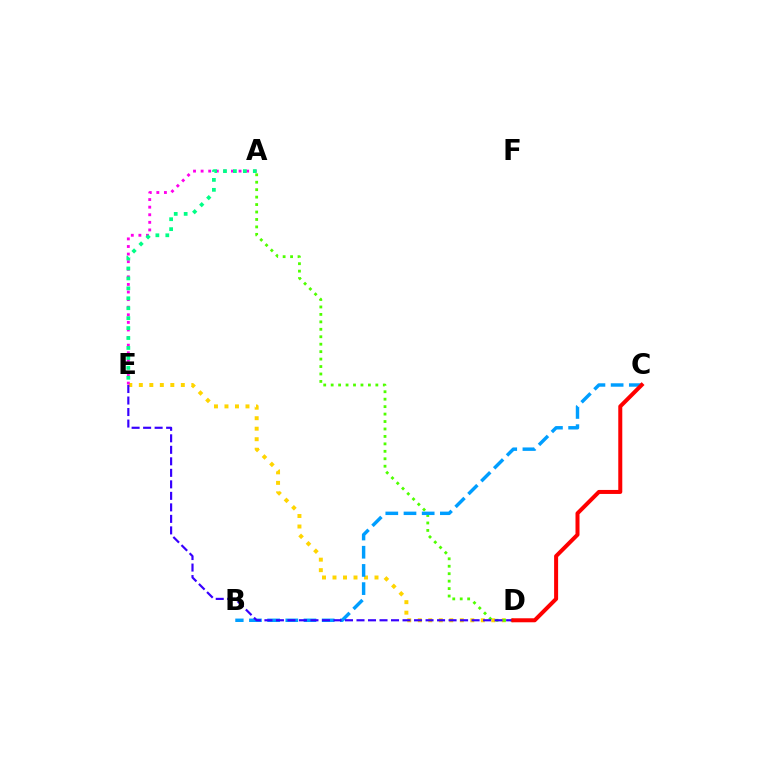{('D', 'E'): [{'color': '#ffd500', 'line_style': 'dotted', 'thickness': 2.85}, {'color': '#3700ff', 'line_style': 'dashed', 'thickness': 1.56}], ('A', 'E'): [{'color': '#ff00ed', 'line_style': 'dotted', 'thickness': 2.06}, {'color': '#00ff86', 'line_style': 'dotted', 'thickness': 2.7}], ('A', 'D'): [{'color': '#4fff00', 'line_style': 'dotted', 'thickness': 2.02}], ('B', 'C'): [{'color': '#009eff', 'line_style': 'dashed', 'thickness': 2.47}], ('C', 'D'): [{'color': '#ff0000', 'line_style': 'solid', 'thickness': 2.88}]}